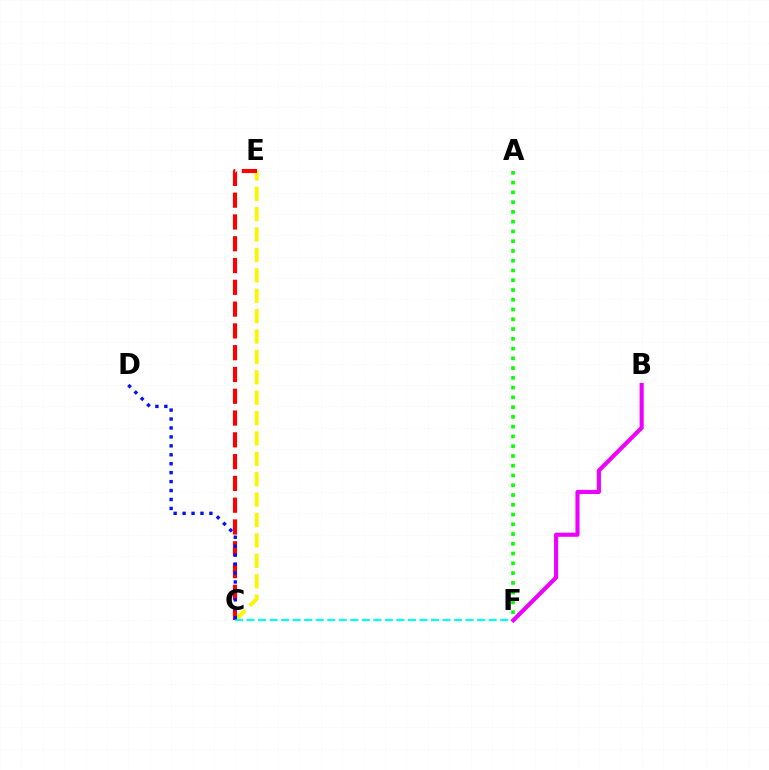{('C', 'E'): [{'color': '#fcf500', 'line_style': 'dashed', 'thickness': 2.77}, {'color': '#ff0000', 'line_style': 'dashed', 'thickness': 2.96}], ('A', 'F'): [{'color': '#08ff00', 'line_style': 'dotted', 'thickness': 2.65}], ('C', 'F'): [{'color': '#00fff6', 'line_style': 'dashed', 'thickness': 1.57}], ('C', 'D'): [{'color': '#0010ff', 'line_style': 'dotted', 'thickness': 2.43}], ('B', 'F'): [{'color': '#ee00ff', 'line_style': 'solid', 'thickness': 2.96}]}